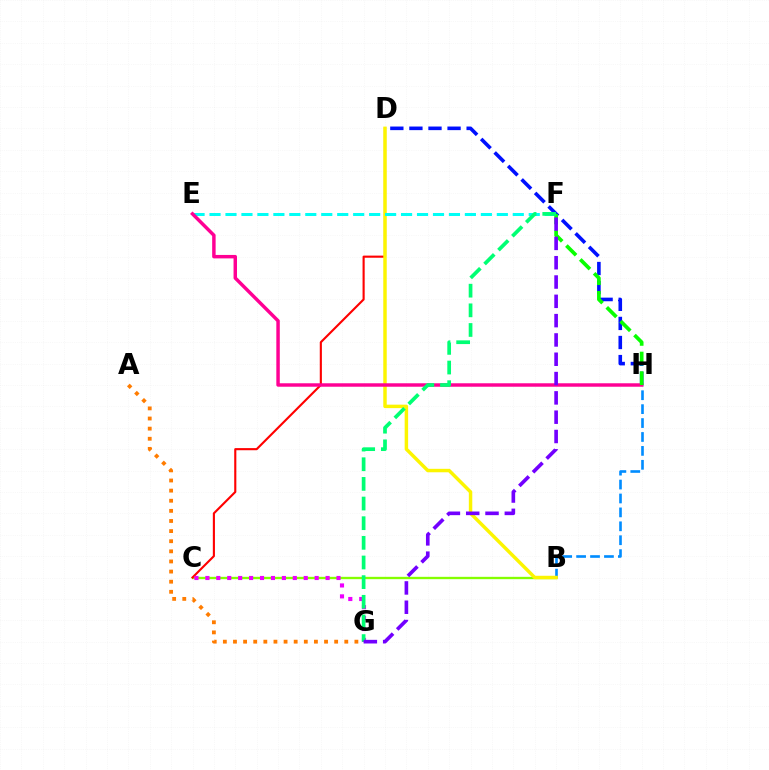{('B', 'C'): [{'color': '#84ff00', 'line_style': 'solid', 'thickness': 1.68}], ('C', 'D'): [{'color': '#ff0000', 'line_style': 'solid', 'thickness': 1.53}], ('D', 'H'): [{'color': '#0010ff', 'line_style': 'dashed', 'thickness': 2.59}], ('B', 'H'): [{'color': '#008cff', 'line_style': 'dashed', 'thickness': 1.89}], ('B', 'D'): [{'color': '#fcf500', 'line_style': 'solid', 'thickness': 2.49}], ('E', 'F'): [{'color': '#00fff6', 'line_style': 'dashed', 'thickness': 2.17}], ('E', 'H'): [{'color': '#ff0094', 'line_style': 'solid', 'thickness': 2.49}], ('A', 'G'): [{'color': '#ff7c00', 'line_style': 'dotted', 'thickness': 2.75}], ('F', 'H'): [{'color': '#08ff00', 'line_style': 'dashed', 'thickness': 2.66}], ('C', 'G'): [{'color': '#ee00ff', 'line_style': 'dotted', 'thickness': 2.97}], ('F', 'G'): [{'color': '#00ff74', 'line_style': 'dashed', 'thickness': 2.67}, {'color': '#7200ff', 'line_style': 'dashed', 'thickness': 2.62}]}